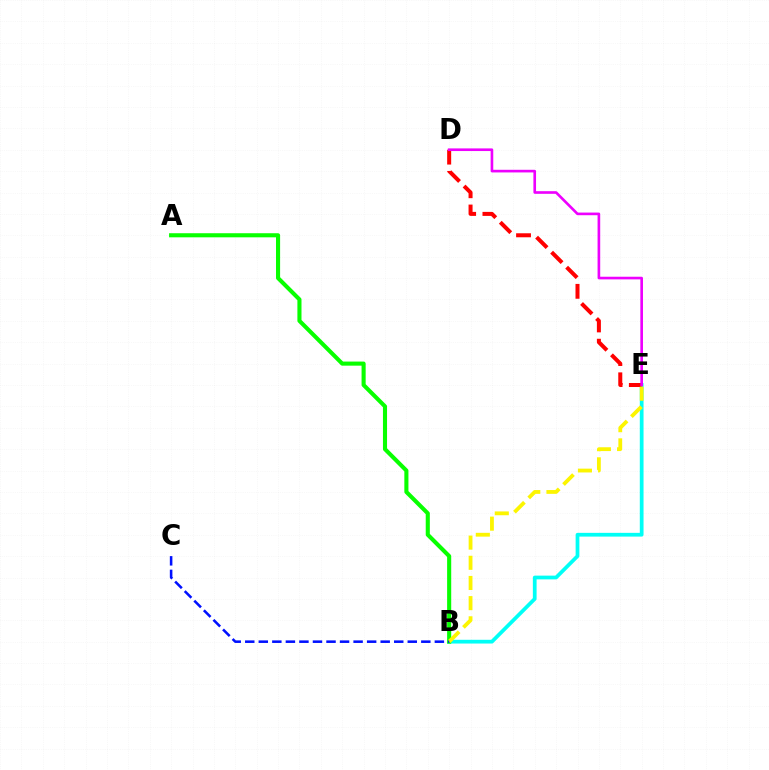{('B', 'E'): [{'color': '#00fff6', 'line_style': 'solid', 'thickness': 2.7}, {'color': '#fcf500', 'line_style': 'dashed', 'thickness': 2.74}], ('D', 'E'): [{'color': '#ff0000', 'line_style': 'dashed', 'thickness': 2.89}, {'color': '#ee00ff', 'line_style': 'solid', 'thickness': 1.9}], ('A', 'B'): [{'color': '#08ff00', 'line_style': 'solid', 'thickness': 2.95}], ('B', 'C'): [{'color': '#0010ff', 'line_style': 'dashed', 'thickness': 1.84}]}